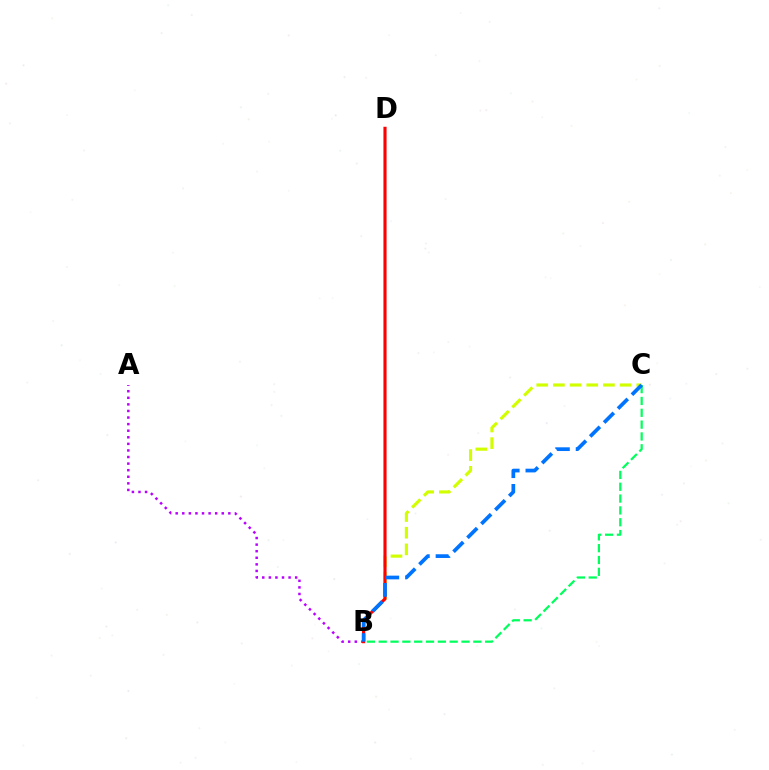{('A', 'B'): [{'color': '#b900ff', 'line_style': 'dotted', 'thickness': 1.79}], ('B', 'C'): [{'color': '#d1ff00', 'line_style': 'dashed', 'thickness': 2.27}, {'color': '#00ff5c', 'line_style': 'dashed', 'thickness': 1.61}, {'color': '#0074ff', 'line_style': 'dashed', 'thickness': 2.67}], ('B', 'D'): [{'color': '#ff0000', 'line_style': 'solid', 'thickness': 2.25}]}